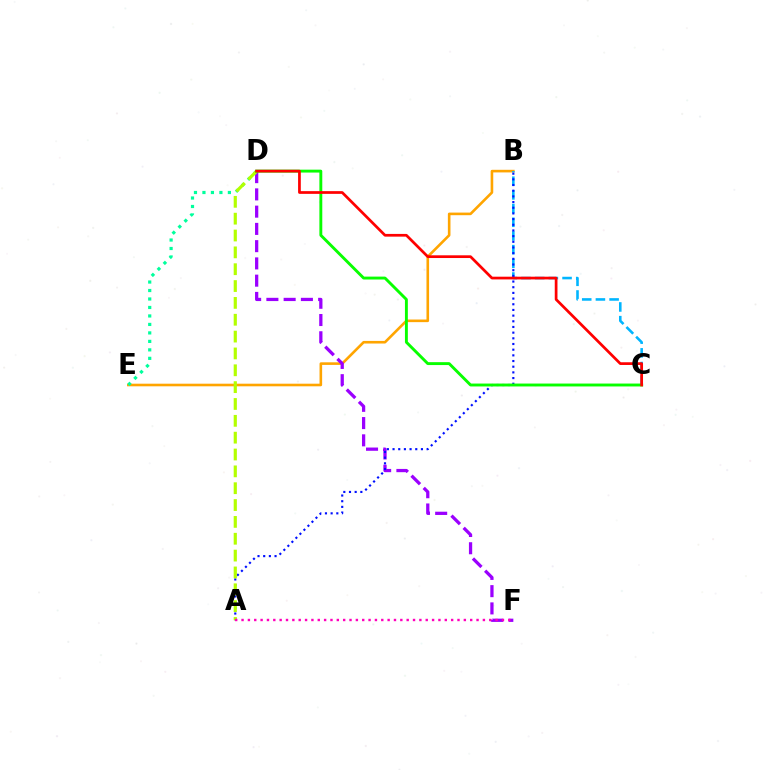{('B', 'E'): [{'color': '#ffa500', 'line_style': 'solid', 'thickness': 1.88}], ('D', 'F'): [{'color': '#9b00ff', 'line_style': 'dashed', 'thickness': 2.34}], ('B', 'C'): [{'color': '#00b5ff', 'line_style': 'dashed', 'thickness': 1.86}], ('A', 'B'): [{'color': '#0010ff', 'line_style': 'dotted', 'thickness': 1.54}], ('D', 'E'): [{'color': '#00ff9d', 'line_style': 'dotted', 'thickness': 2.3}], ('A', 'D'): [{'color': '#b3ff00', 'line_style': 'dashed', 'thickness': 2.29}], ('C', 'D'): [{'color': '#08ff00', 'line_style': 'solid', 'thickness': 2.09}, {'color': '#ff0000', 'line_style': 'solid', 'thickness': 1.96}], ('A', 'F'): [{'color': '#ff00bd', 'line_style': 'dotted', 'thickness': 1.73}]}